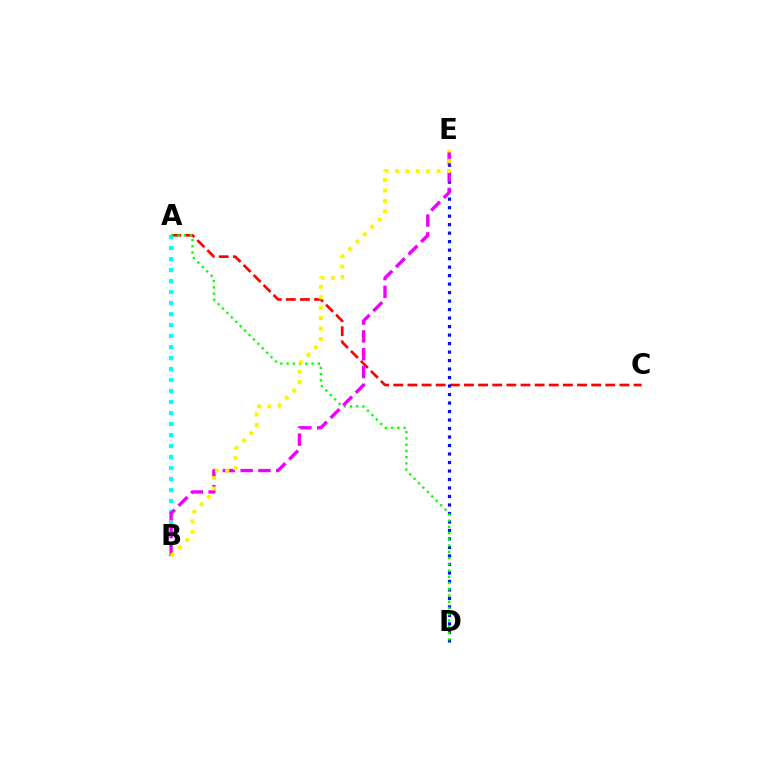{('A', 'C'): [{'color': '#ff0000', 'line_style': 'dashed', 'thickness': 1.92}], ('A', 'B'): [{'color': '#00fff6', 'line_style': 'dotted', 'thickness': 2.99}], ('D', 'E'): [{'color': '#0010ff', 'line_style': 'dotted', 'thickness': 2.31}], ('A', 'D'): [{'color': '#08ff00', 'line_style': 'dotted', 'thickness': 1.7}], ('B', 'E'): [{'color': '#ee00ff', 'line_style': 'dashed', 'thickness': 2.42}, {'color': '#fcf500', 'line_style': 'dotted', 'thickness': 2.83}]}